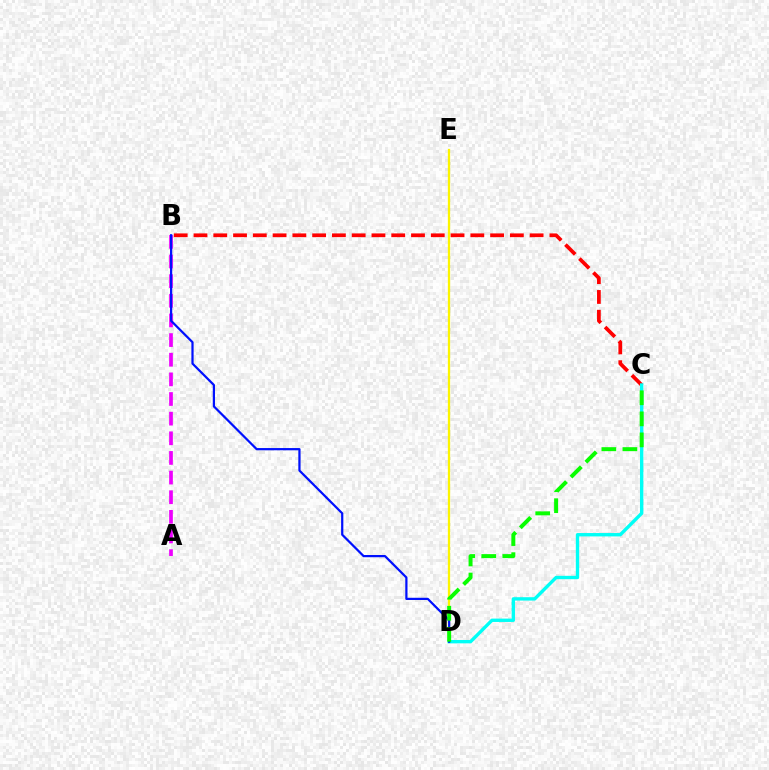{('A', 'B'): [{'color': '#ee00ff', 'line_style': 'dashed', 'thickness': 2.67}], ('D', 'E'): [{'color': '#fcf500', 'line_style': 'solid', 'thickness': 1.65}], ('B', 'C'): [{'color': '#ff0000', 'line_style': 'dashed', 'thickness': 2.69}], ('C', 'D'): [{'color': '#00fff6', 'line_style': 'solid', 'thickness': 2.42}, {'color': '#08ff00', 'line_style': 'dashed', 'thickness': 2.86}], ('B', 'D'): [{'color': '#0010ff', 'line_style': 'solid', 'thickness': 1.6}]}